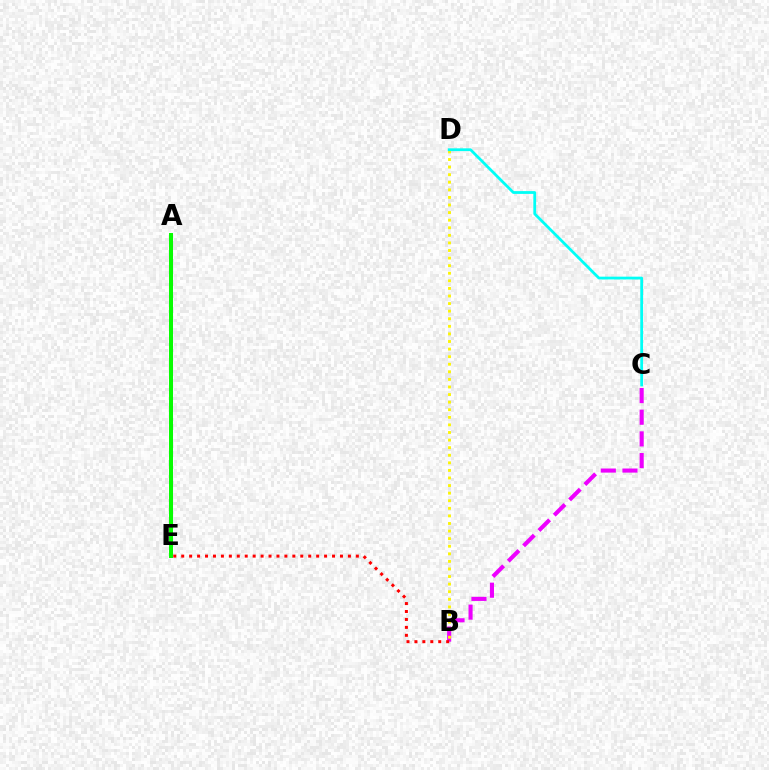{('A', 'E'): [{'color': '#0010ff', 'line_style': 'solid', 'thickness': 2.17}, {'color': '#08ff00', 'line_style': 'solid', 'thickness': 2.86}], ('B', 'C'): [{'color': '#ee00ff', 'line_style': 'dashed', 'thickness': 2.94}], ('B', 'D'): [{'color': '#fcf500', 'line_style': 'dotted', 'thickness': 2.06}], ('B', 'E'): [{'color': '#ff0000', 'line_style': 'dotted', 'thickness': 2.16}], ('C', 'D'): [{'color': '#00fff6', 'line_style': 'solid', 'thickness': 2.0}]}